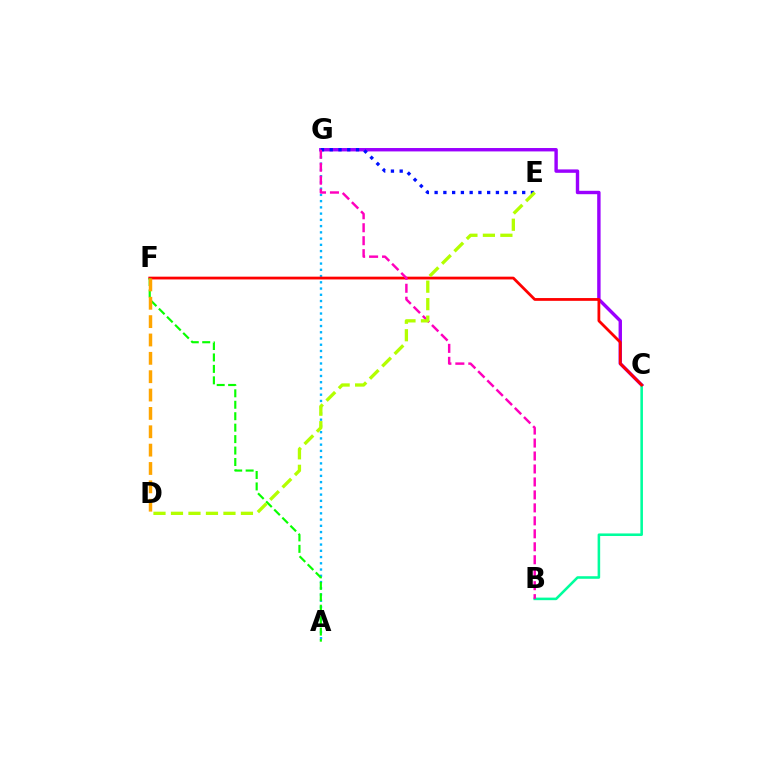{('A', 'G'): [{'color': '#00b5ff', 'line_style': 'dotted', 'thickness': 1.7}], ('C', 'G'): [{'color': '#9b00ff', 'line_style': 'solid', 'thickness': 2.45}], ('E', 'G'): [{'color': '#0010ff', 'line_style': 'dotted', 'thickness': 2.38}], ('B', 'C'): [{'color': '#00ff9d', 'line_style': 'solid', 'thickness': 1.85}], ('C', 'F'): [{'color': '#ff0000', 'line_style': 'solid', 'thickness': 2.0}], ('B', 'G'): [{'color': '#ff00bd', 'line_style': 'dashed', 'thickness': 1.76}], ('A', 'F'): [{'color': '#08ff00', 'line_style': 'dashed', 'thickness': 1.56}], ('D', 'E'): [{'color': '#b3ff00', 'line_style': 'dashed', 'thickness': 2.38}], ('D', 'F'): [{'color': '#ffa500', 'line_style': 'dashed', 'thickness': 2.49}]}